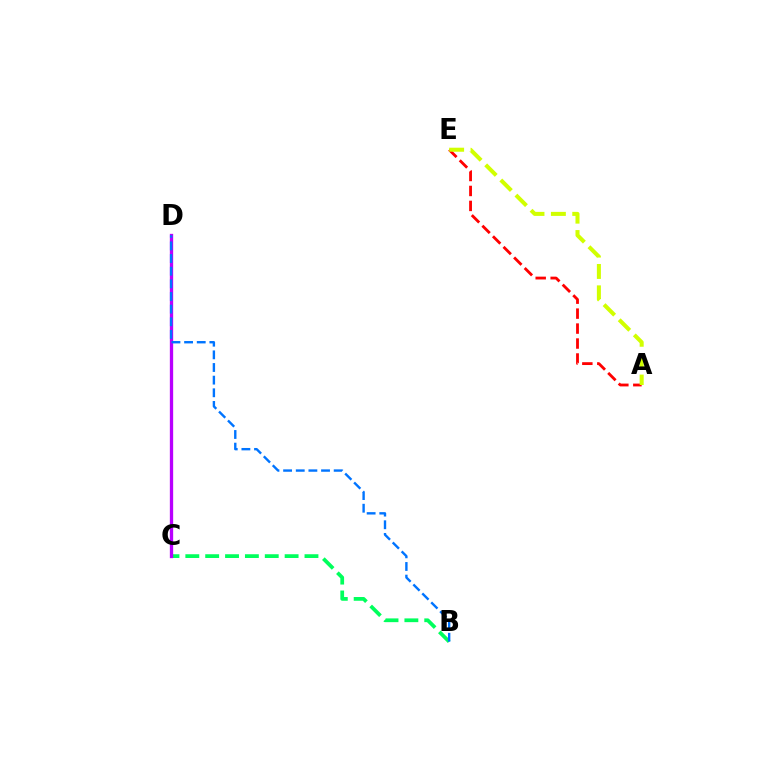{('A', 'E'): [{'color': '#ff0000', 'line_style': 'dashed', 'thickness': 2.03}, {'color': '#d1ff00', 'line_style': 'dashed', 'thickness': 2.91}], ('B', 'C'): [{'color': '#00ff5c', 'line_style': 'dashed', 'thickness': 2.7}], ('C', 'D'): [{'color': '#b900ff', 'line_style': 'solid', 'thickness': 2.38}], ('B', 'D'): [{'color': '#0074ff', 'line_style': 'dashed', 'thickness': 1.72}]}